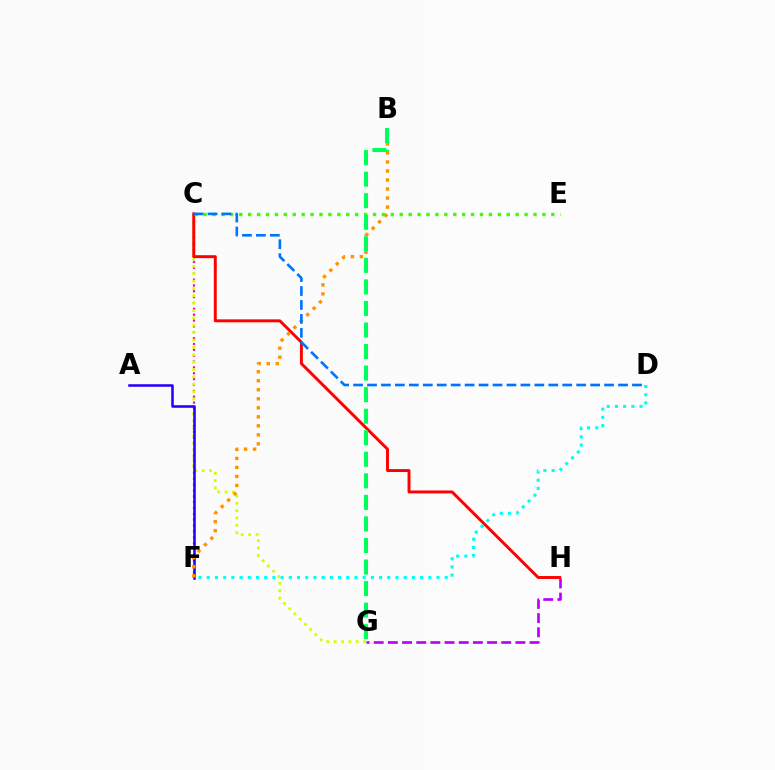{('C', 'F'): [{'color': '#ff00ac', 'line_style': 'dotted', 'thickness': 1.59}], ('G', 'H'): [{'color': '#b900ff', 'line_style': 'dashed', 'thickness': 1.92}], ('C', 'G'): [{'color': '#d1ff00', 'line_style': 'dotted', 'thickness': 2.0}], ('A', 'F'): [{'color': '#2500ff', 'line_style': 'solid', 'thickness': 1.83}], ('C', 'H'): [{'color': '#ff0000', 'line_style': 'solid', 'thickness': 2.11}], ('B', 'F'): [{'color': '#ff9400', 'line_style': 'dotted', 'thickness': 2.45}], ('C', 'E'): [{'color': '#3dff00', 'line_style': 'dotted', 'thickness': 2.42}], ('C', 'D'): [{'color': '#0074ff', 'line_style': 'dashed', 'thickness': 1.89}], ('D', 'F'): [{'color': '#00fff6', 'line_style': 'dotted', 'thickness': 2.23}], ('B', 'G'): [{'color': '#00ff5c', 'line_style': 'dashed', 'thickness': 2.93}]}